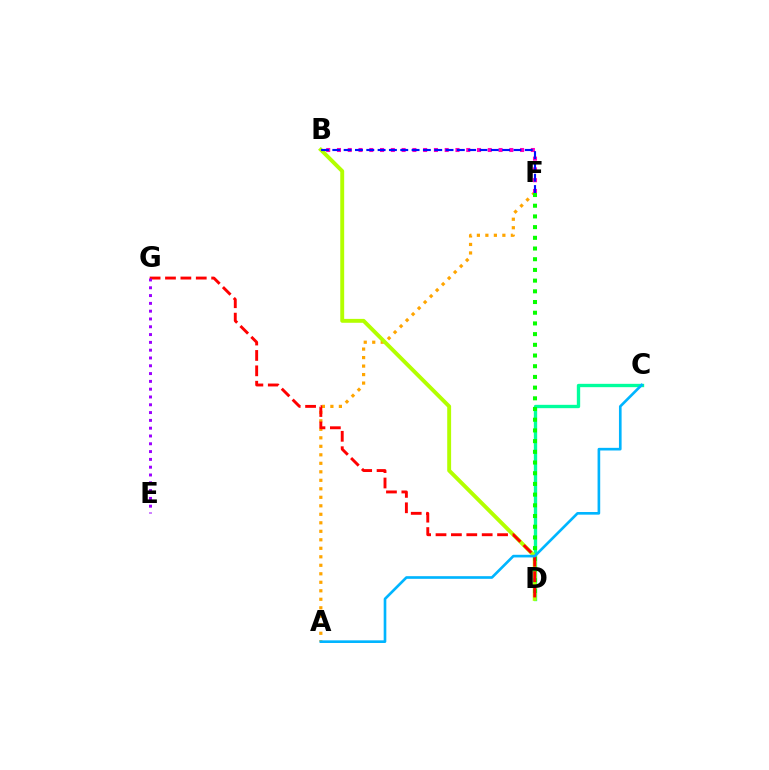{('A', 'F'): [{'color': '#ffa500', 'line_style': 'dotted', 'thickness': 2.31}], ('C', 'D'): [{'color': '#00ff9d', 'line_style': 'solid', 'thickness': 2.41}], ('B', 'F'): [{'color': '#ff00bd', 'line_style': 'dotted', 'thickness': 2.93}, {'color': '#0010ff', 'line_style': 'dashed', 'thickness': 1.54}], ('B', 'D'): [{'color': '#b3ff00', 'line_style': 'solid', 'thickness': 2.81}], ('D', 'F'): [{'color': '#08ff00', 'line_style': 'dotted', 'thickness': 2.91}], ('D', 'G'): [{'color': '#ff0000', 'line_style': 'dashed', 'thickness': 2.09}], ('A', 'C'): [{'color': '#00b5ff', 'line_style': 'solid', 'thickness': 1.91}], ('E', 'G'): [{'color': '#9b00ff', 'line_style': 'dotted', 'thickness': 2.12}]}